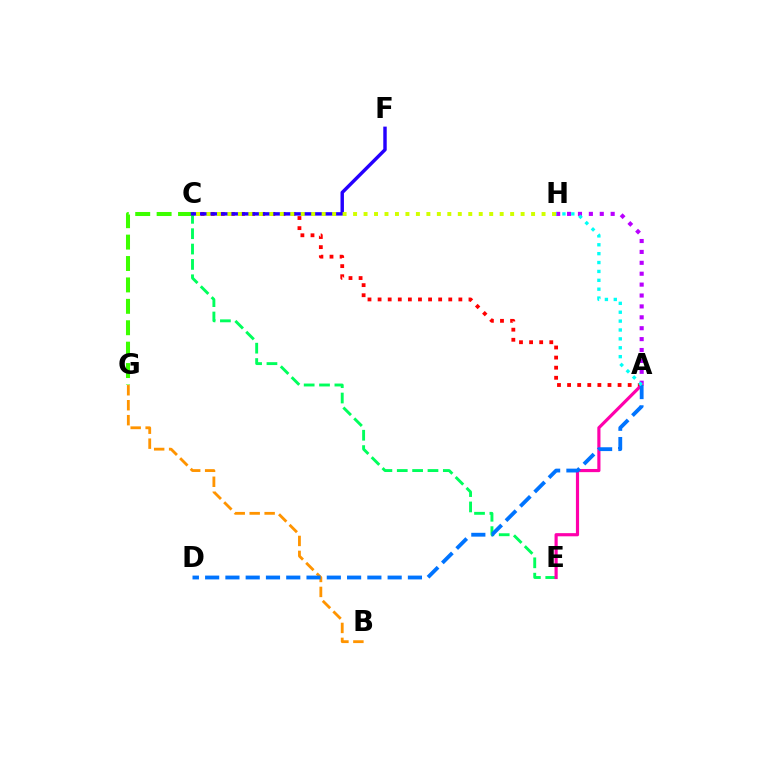{('A', 'H'): [{'color': '#b900ff', 'line_style': 'dotted', 'thickness': 2.96}, {'color': '#00fff6', 'line_style': 'dotted', 'thickness': 2.41}], ('A', 'C'): [{'color': '#ff0000', 'line_style': 'dotted', 'thickness': 2.74}], ('C', 'E'): [{'color': '#00ff5c', 'line_style': 'dashed', 'thickness': 2.09}], ('B', 'G'): [{'color': '#ff9400', 'line_style': 'dashed', 'thickness': 2.03}], ('A', 'E'): [{'color': '#ff00ac', 'line_style': 'solid', 'thickness': 2.28}], ('C', 'G'): [{'color': '#3dff00', 'line_style': 'dashed', 'thickness': 2.91}], ('A', 'D'): [{'color': '#0074ff', 'line_style': 'dashed', 'thickness': 2.75}], ('C', 'F'): [{'color': '#2500ff', 'line_style': 'solid', 'thickness': 2.47}], ('C', 'H'): [{'color': '#d1ff00', 'line_style': 'dotted', 'thickness': 2.84}]}